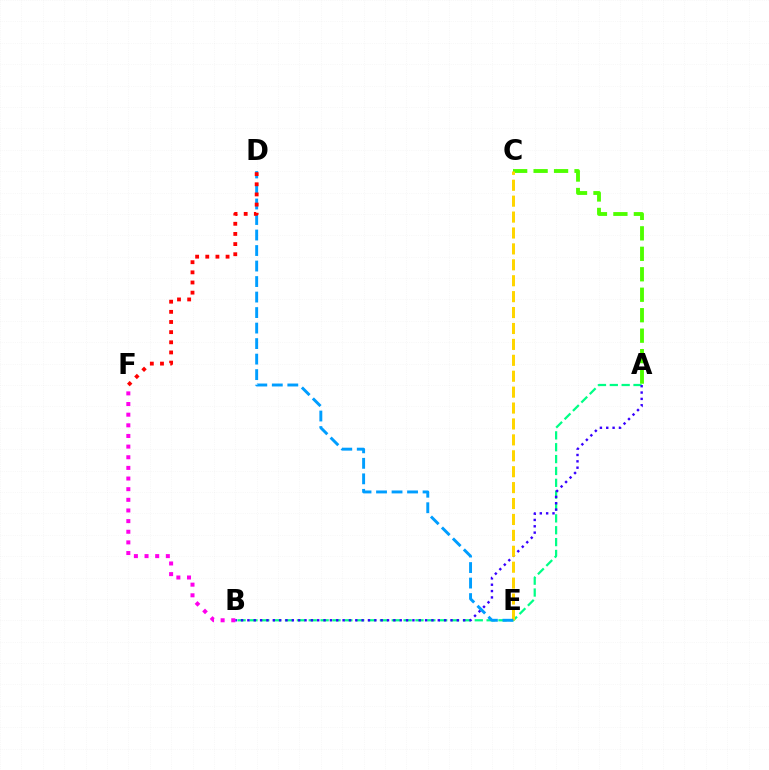{('A', 'B'): [{'color': '#00ff86', 'line_style': 'dashed', 'thickness': 1.61}, {'color': '#3700ff', 'line_style': 'dotted', 'thickness': 1.72}], ('A', 'C'): [{'color': '#4fff00', 'line_style': 'dashed', 'thickness': 2.78}], ('B', 'F'): [{'color': '#ff00ed', 'line_style': 'dotted', 'thickness': 2.89}], ('C', 'E'): [{'color': '#ffd500', 'line_style': 'dashed', 'thickness': 2.16}], ('D', 'E'): [{'color': '#009eff', 'line_style': 'dashed', 'thickness': 2.11}], ('D', 'F'): [{'color': '#ff0000', 'line_style': 'dotted', 'thickness': 2.76}]}